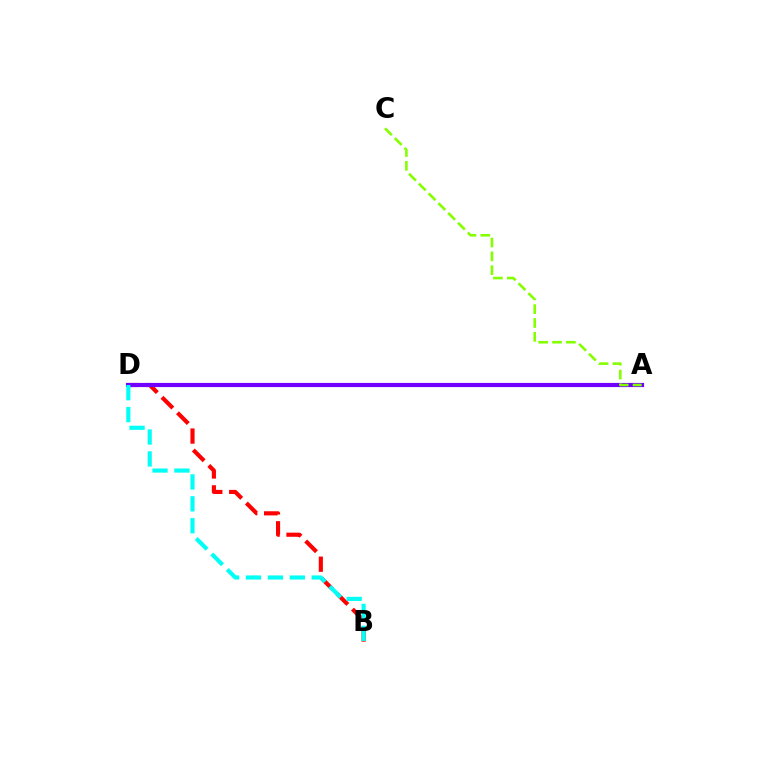{('B', 'D'): [{'color': '#ff0000', 'line_style': 'dashed', 'thickness': 2.97}, {'color': '#00fff6', 'line_style': 'dashed', 'thickness': 2.98}], ('A', 'D'): [{'color': '#7200ff', 'line_style': 'solid', 'thickness': 3.0}], ('A', 'C'): [{'color': '#84ff00', 'line_style': 'dashed', 'thickness': 1.88}]}